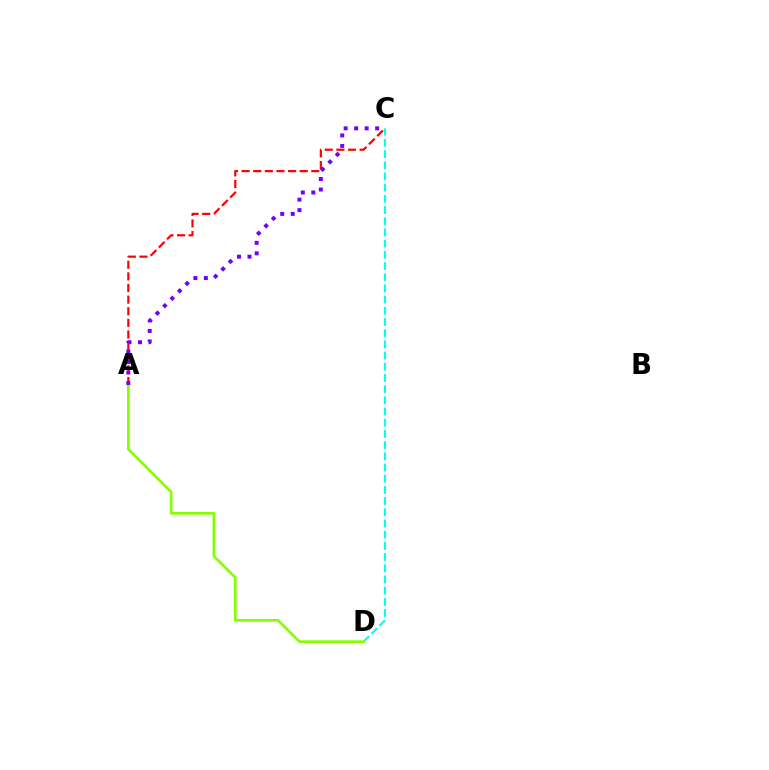{('A', 'C'): [{'color': '#ff0000', 'line_style': 'dashed', 'thickness': 1.58}, {'color': '#7200ff', 'line_style': 'dotted', 'thickness': 2.85}], ('C', 'D'): [{'color': '#00fff6', 'line_style': 'dashed', 'thickness': 1.52}], ('A', 'D'): [{'color': '#84ff00', 'line_style': 'solid', 'thickness': 1.92}]}